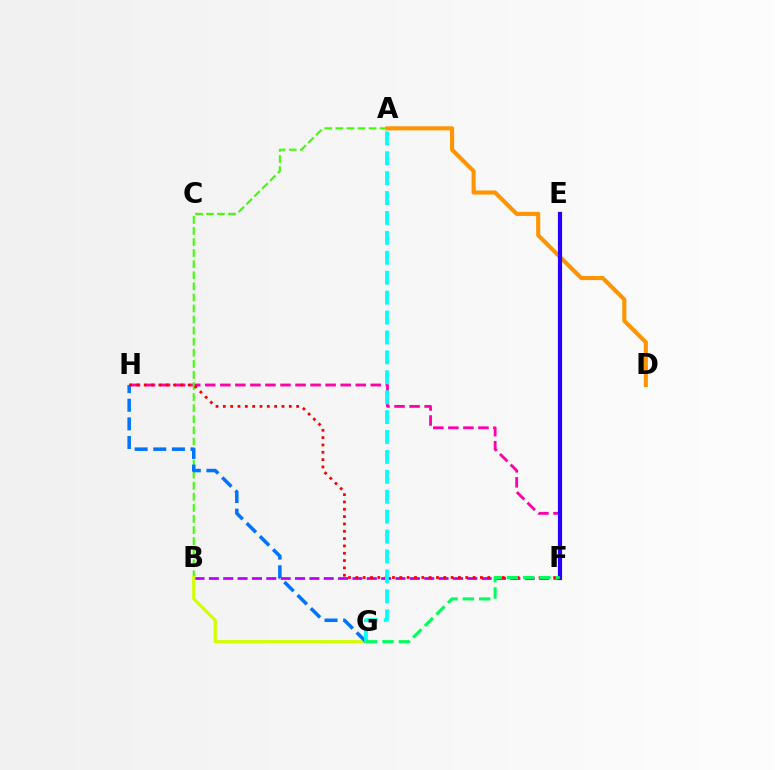{('F', 'H'): [{'color': '#ff00ac', 'line_style': 'dashed', 'thickness': 2.04}, {'color': '#ff0000', 'line_style': 'dotted', 'thickness': 1.99}], ('A', 'B'): [{'color': '#3dff00', 'line_style': 'dashed', 'thickness': 1.5}], ('A', 'D'): [{'color': '#ff9400', 'line_style': 'solid', 'thickness': 2.95}], ('B', 'F'): [{'color': '#b900ff', 'line_style': 'dashed', 'thickness': 1.95}], ('B', 'G'): [{'color': '#d1ff00', 'line_style': 'solid', 'thickness': 2.26}], ('E', 'F'): [{'color': '#2500ff', 'line_style': 'solid', 'thickness': 3.0}], ('G', 'H'): [{'color': '#0074ff', 'line_style': 'dashed', 'thickness': 2.53}], ('A', 'G'): [{'color': '#00fff6', 'line_style': 'dashed', 'thickness': 2.71}], ('F', 'G'): [{'color': '#00ff5c', 'line_style': 'dashed', 'thickness': 2.22}]}